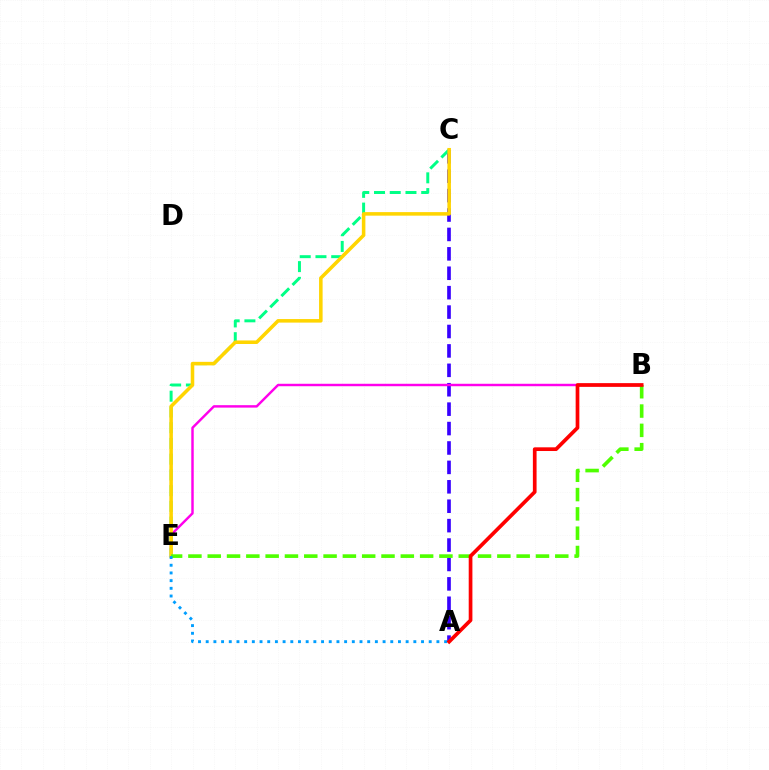{('A', 'C'): [{'color': '#3700ff', 'line_style': 'dashed', 'thickness': 2.64}], ('C', 'E'): [{'color': '#00ff86', 'line_style': 'dashed', 'thickness': 2.14}, {'color': '#ffd500', 'line_style': 'solid', 'thickness': 2.55}], ('B', 'E'): [{'color': '#ff00ed', 'line_style': 'solid', 'thickness': 1.76}, {'color': '#4fff00', 'line_style': 'dashed', 'thickness': 2.62}], ('A', 'E'): [{'color': '#009eff', 'line_style': 'dotted', 'thickness': 2.09}], ('A', 'B'): [{'color': '#ff0000', 'line_style': 'solid', 'thickness': 2.66}]}